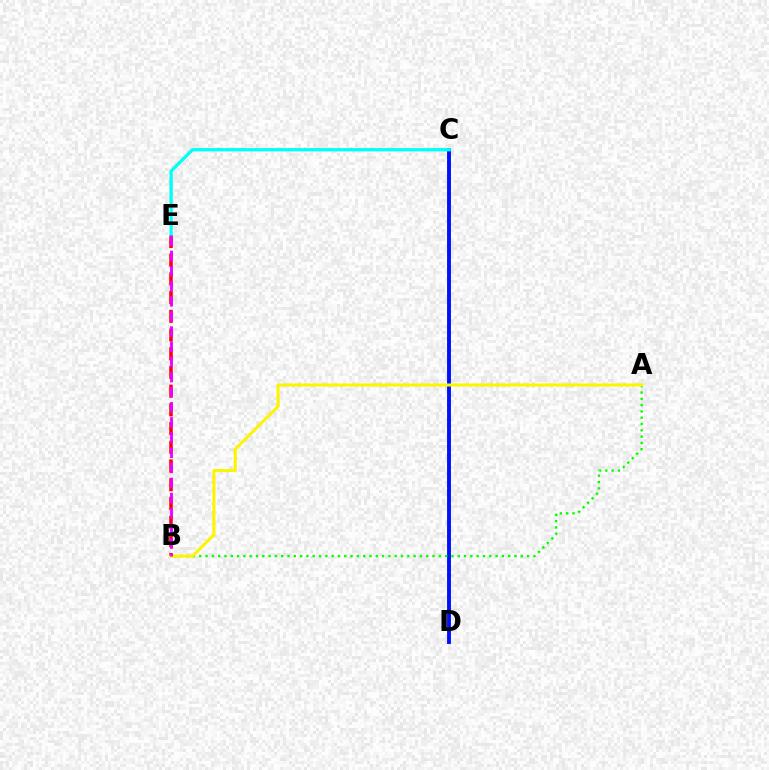{('B', 'E'): [{'color': '#ff0000', 'line_style': 'dashed', 'thickness': 2.54}, {'color': '#ee00ff', 'line_style': 'dashed', 'thickness': 2.06}], ('C', 'D'): [{'color': '#0010ff', 'line_style': 'solid', 'thickness': 2.8}], ('A', 'B'): [{'color': '#08ff00', 'line_style': 'dotted', 'thickness': 1.71}, {'color': '#fcf500', 'line_style': 'solid', 'thickness': 2.2}], ('C', 'E'): [{'color': '#00fff6', 'line_style': 'solid', 'thickness': 2.37}]}